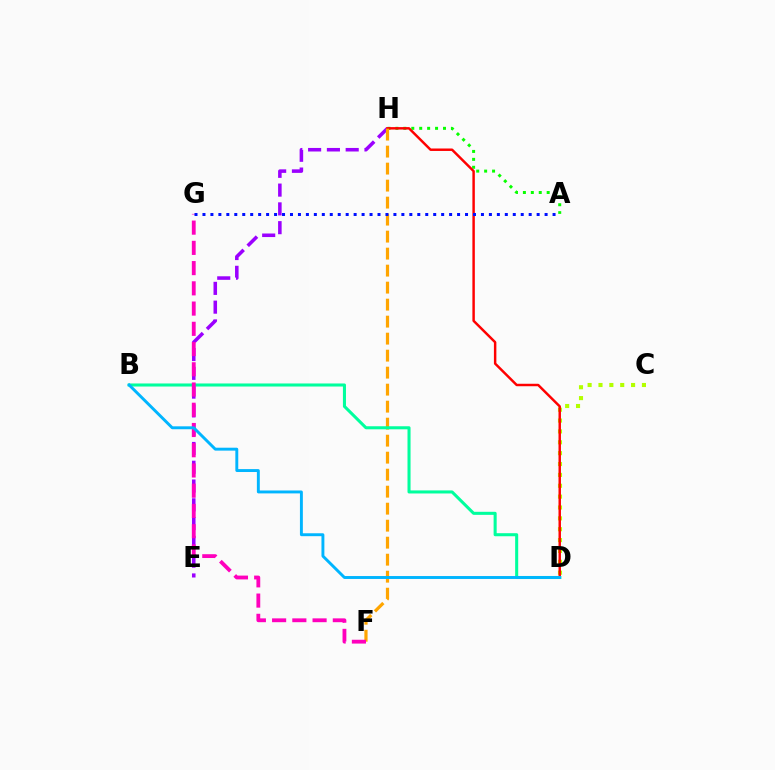{('E', 'H'): [{'color': '#9b00ff', 'line_style': 'dashed', 'thickness': 2.55}], ('A', 'H'): [{'color': '#08ff00', 'line_style': 'dotted', 'thickness': 2.15}], ('C', 'D'): [{'color': '#b3ff00', 'line_style': 'dotted', 'thickness': 2.95}], ('D', 'H'): [{'color': '#ff0000', 'line_style': 'solid', 'thickness': 1.77}], ('F', 'H'): [{'color': '#ffa500', 'line_style': 'dashed', 'thickness': 2.31}], ('B', 'D'): [{'color': '#00ff9d', 'line_style': 'solid', 'thickness': 2.2}, {'color': '#00b5ff', 'line_style': 'solid', 'thickness': 2.1}], ('F', 'G'): [{'color': '#ff00bd', 'line_style': 'dashed', 'thickness': 2.75}], ('A', 'G'): [{'color': '#0010ff', 'line_style': 'dotted', 'thickness': 2.16}]}